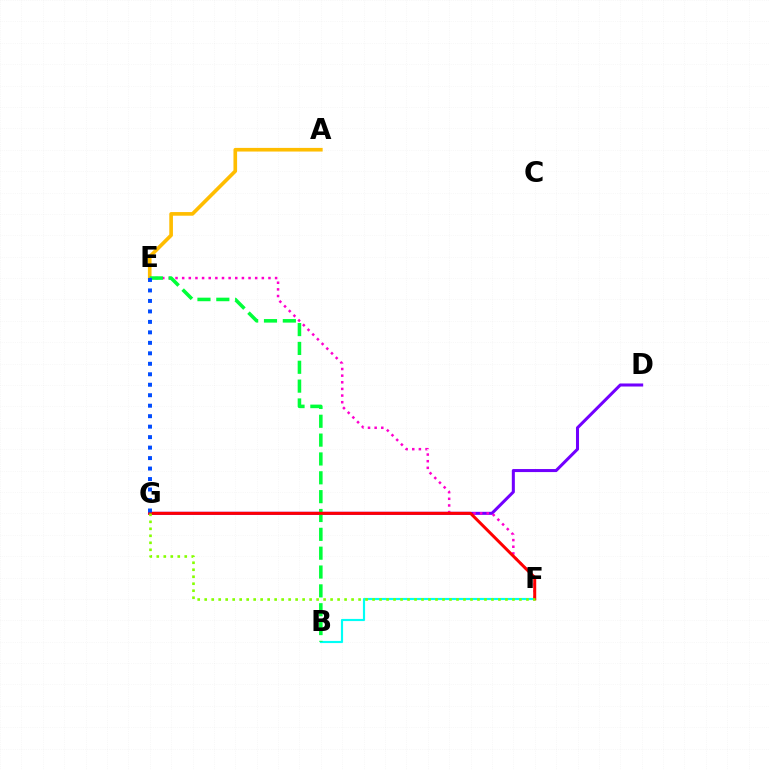{('A', 'E'): [{'color': '#ffbd00', 'line_style': 'solid', 'thickness': 2.62}], ('D', 'G'): [{'color': '#7200ff', 'line_style': 'solid', 'thickness': 2.19}], ('E', 'F'): [{'color': '#ff00cf', 'line_style': 'dotted', 'thickness': 1.8}], ('B', 'F'): [{'color': '#00fff6', 'line_style': 'solid', 'thickness': 1.55}], ('B', 'E'): [{'color': '#00ff39', 'line_style': 'dashed', 'thickness': 2.56}], ('F', 'G'): [{'color': '#ff0000', 'line_style': 'solid', 'thickness': 2.16}, {'color': '#84ff00', 'line_style': 'dotted', 'thickness': 1.9}], ('E', 'G'): [{'color': '#004bff', 'line_style': 'dotted', 'thickness': 2.85}]}